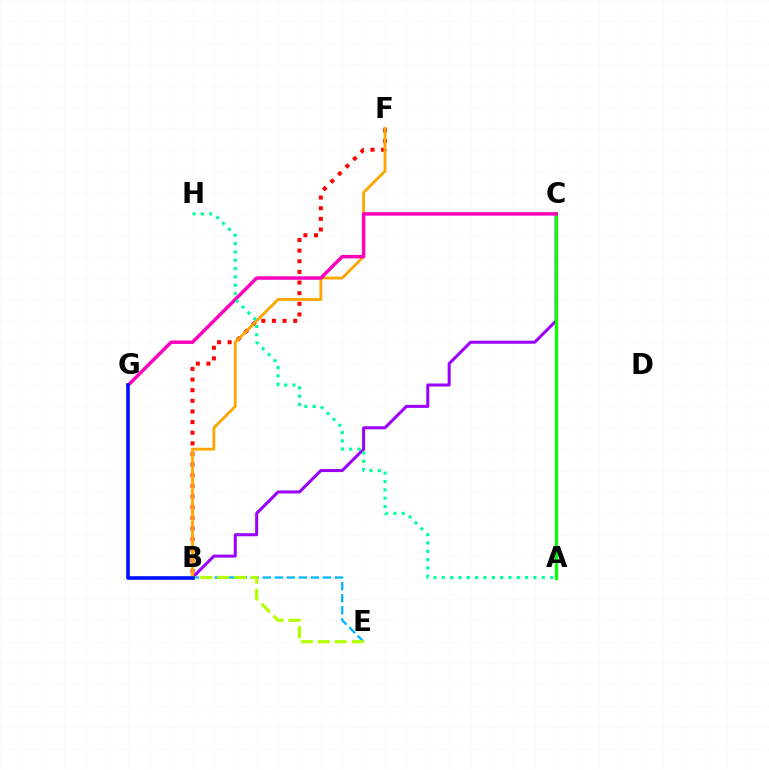{('B', 'F'): [{'color': '#ff0000', 'line_style': 'dotted', 'thickness': 2.89}, {'color': '#ffa500', 'line_style': 'solid', 'thickness': 2.04}], ('B', 'C'): [{'color': '#9b00ff', 'line_style': 'solid', 'thickness': 2.18}], ('B', 'E'): [{'color': '#00b5ff', 'line_style': 'dashed', 'thickness': 1.63}, {'color': '#b3ff00', 'line_style': 'dashed', 'thickness': 2.3}], ('A', 'C'): [{'color': '#08ff00', 'line_style': 'solid', 'thickness': 2.31}], ('C', 'G'): [{'color': '#ff00bd', 'line_style': 'solid', 'thickness': 2.49}], ('A', 'H'): [{'color': '#00ff9d', 'line_style': 'dotted', 'thickness': 2.26}], ('B', 'G'): [{'color': '#0010ff', 'line_style': 'solid', 'thickness': 2.6}]}